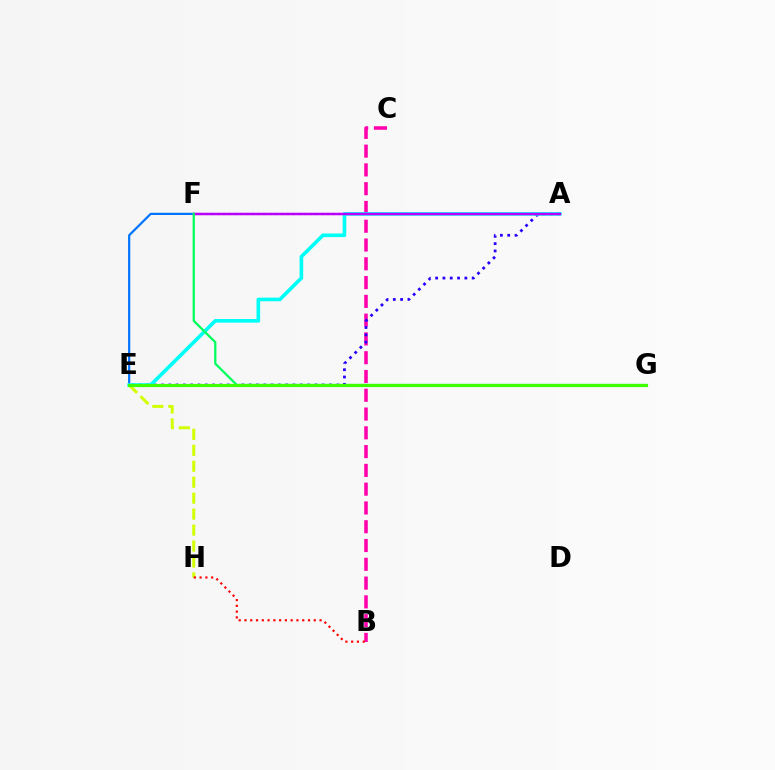{('B', 'C'): [{'color': '#ff00ac', 'line_style': 'dashed', 'thickness': 2.55}], ('A', 'F'): [{'color': '#ff9400', 'line_style': 'dotted', 'thickness': 1.57}, {'color': '#b900ff', 'line_style': 'solid', 'thickness': 1.79}], ('E', 'H'): [{'color': '#d1ff00', 'line_style': 'dashed', 'thickness': 2.17}], ('E', 'F'): [{'color': '#0074ff', 'line_style': 'solid', 'thickness': 1.59}], ('A', 'E'): [{'color': '#2500ff', 'line_style': 'dotted', 'thickness': 1.99}, {'color': '#00fff6', 'line_style': 'solid', 'thickness': 2.61}], ('B', 'H'): [{'color': '#ff0000', 'line_style': 'dotted', 'thickness': 1.57}], ('F', 'G'): [{'color': '#00ff5c', 'line_style': 'solid', 'thickness': 1.63}], ('E', 'G'): [{'color': '#3dff00', 'line_style': 'solid', 'thickness': 2.27}]}